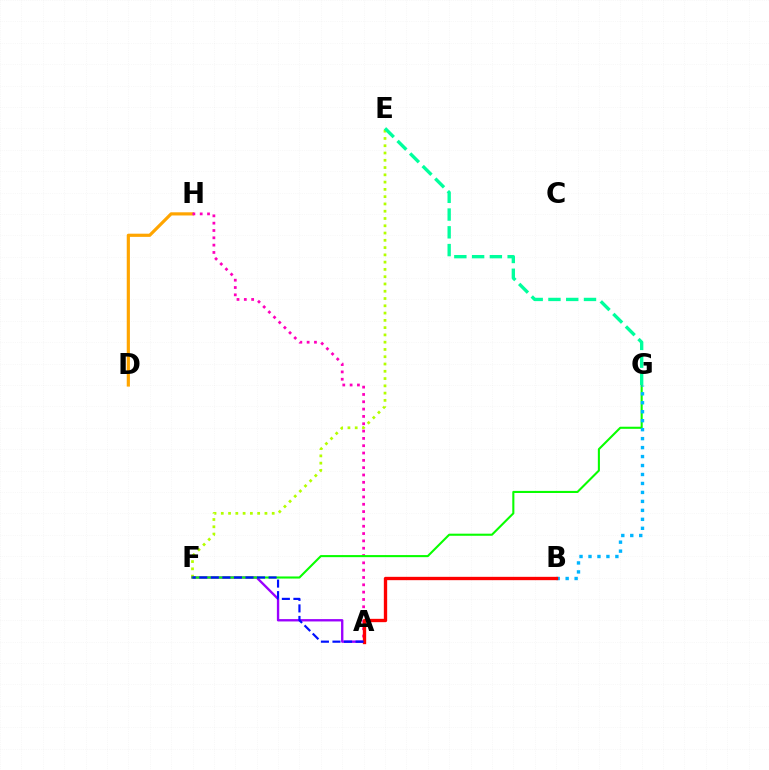{('E', 'F'): [{'color': '#b3ff00', 'line_style': 'dotted', 'thickness': 1.98}], ('D', 'H'): [{'color': '#ffa500', 'line_style': 'solid', 'thickness': 2.29}], ('A', 'H'): [{'color': '#ff00bd', 'line_style': 'dotted', 'thickness': 1.99}], ('A', 'F'): [{'color': '#9b00ff', 'line_style': 'solid', 'thickness': 1.7}, {'color': '#0010ff', 'line_style': 'dashed', 'thickness': 1.57}], ('F', 'G'): [{'color': '#08ff00', 'line_style': 'solid', 'thickness': 1.51}], ('B', 'G'): [{'color': '#00b5ff', 'line_style': 'dotted', 'thickness': 2.44}], ('A', 'B'): [{'color': '#ff0000', 'line_style': 'solid', 'thickness': 2.4}], ('E', 'G'): [{'color': '#00ff9d', 'line_style': 'dashed', 'thickness': 2.41}]}